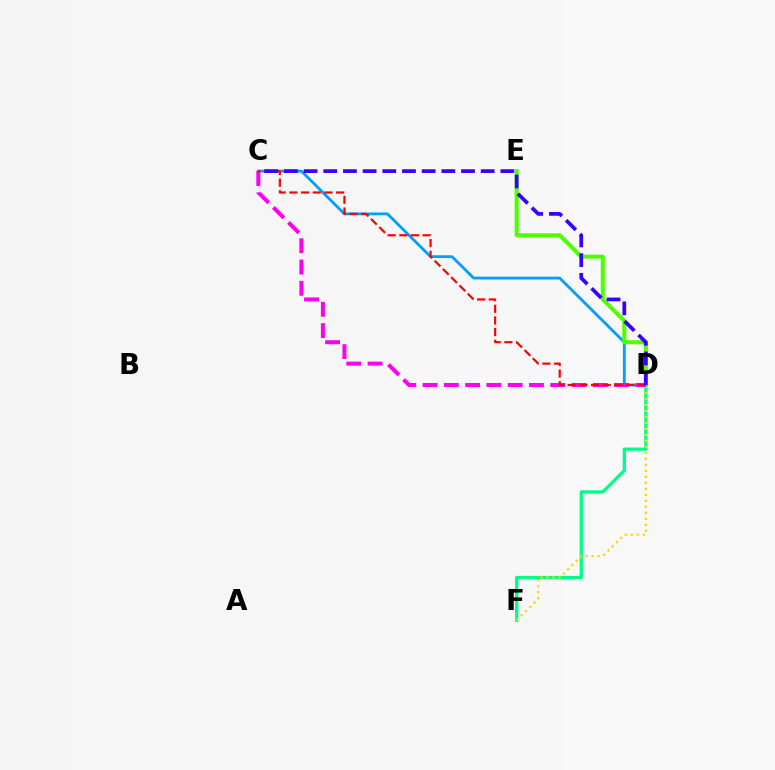{('D', 'F'): [{'color': '#00ff86', 'line_style': 'solid', 'thickness': 2.36}, {'color': '#ffd500', 'line_style': 'dotted', 'thickness': 1.63}], ('C', 'D'): [{'color': '#009eff', 'line_style': 'solid', 'thickness': 2.02}, {'color': '#ff00ed', 'line_style': 'dashed', 'thickness': 2.89}, {'color': '#ff0000', 'line_style': 'dashed', 'thickness': 1.59}, {'color': '#3700ff', 'line_style': 'dashed', 'thickness': 2.67}], ('D', 'E'): [{'color': '#4fff00', 'line_style': 'solid', 'thickness': 2.92}]}